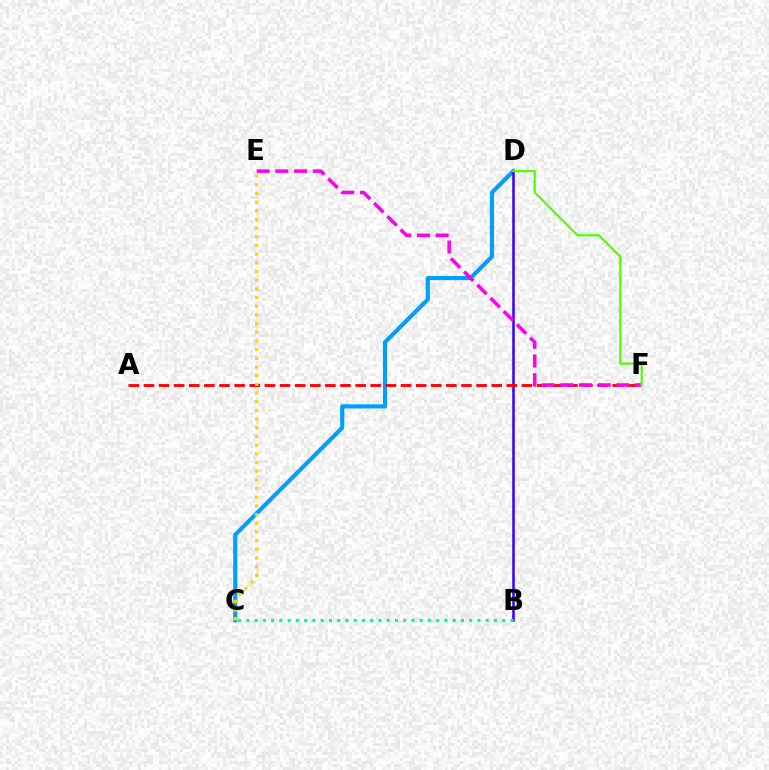{('C', 'D'): [{'color': '#009eff', 'line_style': 'solid', 'thickness': 2.98}], ('B', 'D'): [{'color': '#3700ff', 'line_style': 'solid', 'thickness': 1.81}], ('B', 'C'): [{'color': '#00ff86', 'line_style': 'dotted', 'thickness': 2.24}], ('A', 'F'): [{'color': '#ff0000', 'line_style': 'dashed', 'thickness': 2.05}], ('C', 'E'): [{'color': '#ffd500', 'line_style': 'dotted', 'thickness': 2.36}], ('E', 'F'): [{'color': '#ff00ed', 'line_style': 'dashed', 'thickness': 2.54}], ('D', 'F'): [{'color': '#4fff00', 'line_style': 'solid', 'thickness': 1.56}]}